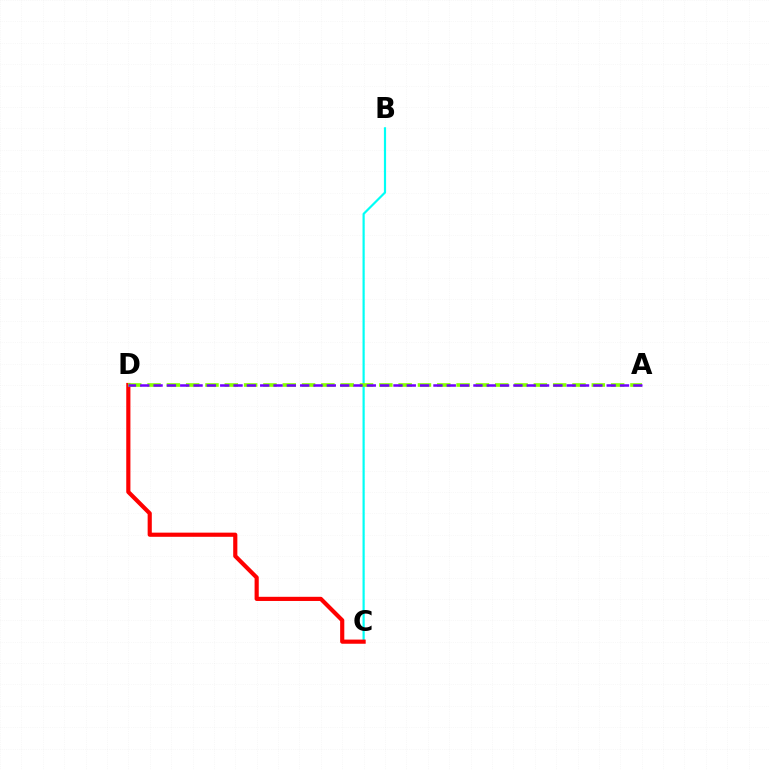{('B', 'C'): [{'color': '#00fff6', 'line_style': 'solid', 'thickness': 1.58}], ('C', 'D'): [{'color': '#ff0000', 'line_style': 'solid', 'thickness': 2.99}], ('A', 'D'): [{'color': '#84ff00', 'line_style': 'dashed', 'thickness': 2.62}, {'color': '#7200ff', 'line_style': 'dashed', 'thickness': 1.81}]}